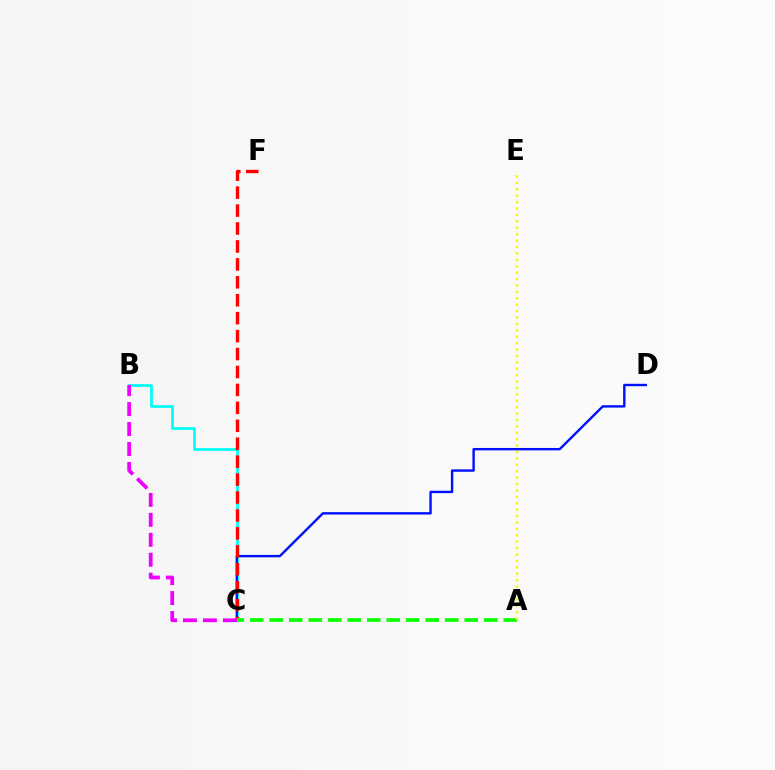{('B', 'C'): [{'color': '#00fff6', 'line_style': 'solid', 'thickness': 1.98}, {'color': '#ee00ff', 'line_style': 'dashed', 'thickness': 2.71}], ('C', 'D'): [{'color': '#0010ff', 'line_style': 'solid', 'thickness': 1.72}], ('C', 'F'): [{'color': '#ff0000', 'line_style': 'dashed', 'thickness': 2.44}], ('A', 'C'): [{'color': '#08ff00', 'line_style': 'dashed', 'thickness': 2.65}], ('A', 'E'): [{'color': '#fcf500', 'line_style': 'dotted', 'thickness': 1.74}]}